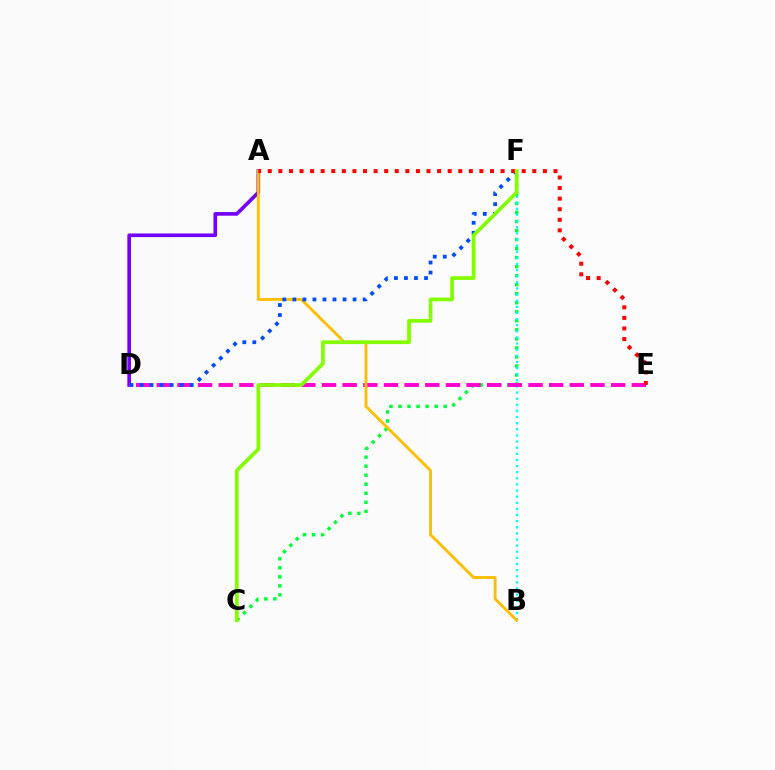{('C', 'F'): [{'color': '#00ff39', 'line_style': 'dotted', 'thickness': 2.45}, {'color': '#84ff00', 'line_style': 'solid', 'thickness': 2.68}], ('B', 'F'): [{'color': '#00fff6', 'line_style': 'dotted', 'thickness': 1.66}], ('A', 'D'): [{'color': '#7200ff', 'line_style': 'solid', 'thickness': 2.62}], ('D', 'E'): [{'color': '#ff00cf', 'line_style': 'dashed', 'thickness': 2.81}], ('A', 'B'): [{'color': '#ffbd00', 'line_style': 'solid', 'thickness': 2.04}], ('D', 'F'): [{'color': '#004bff', 'line_style': 'dotted', 'thickness': 2.73}], ('A', 'E'): [{'color': '#ff0000', 'line_style': 'dotted', 'thickness': 2.87}]}